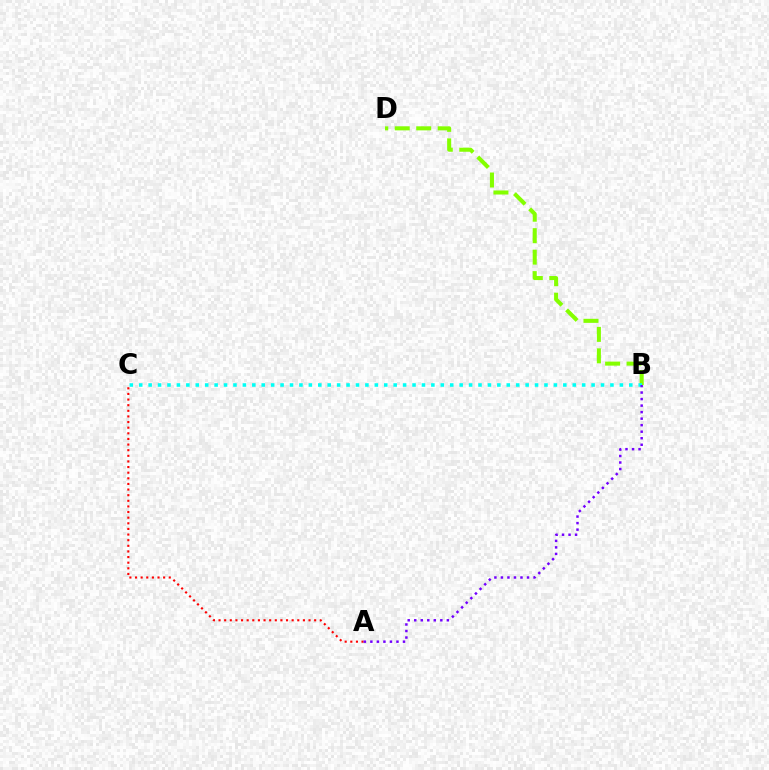{('A', 'C'): [{'color': '#ff0000', 'line_style': 'dotted', 'thickness': 1.53}], ('B', 'D'): [{'color': '#84ff00', 'line_style': 'dashed', 'thickness': 2.92}], ('B', 'C'): [{'color': '#00fff6', 'line_style': 'dotted', 'thickness': 2.56}], ('A', 'B'): [{'color': '#7200ff', 'line_style': 'dotted', 'thickness': 1.77}]}